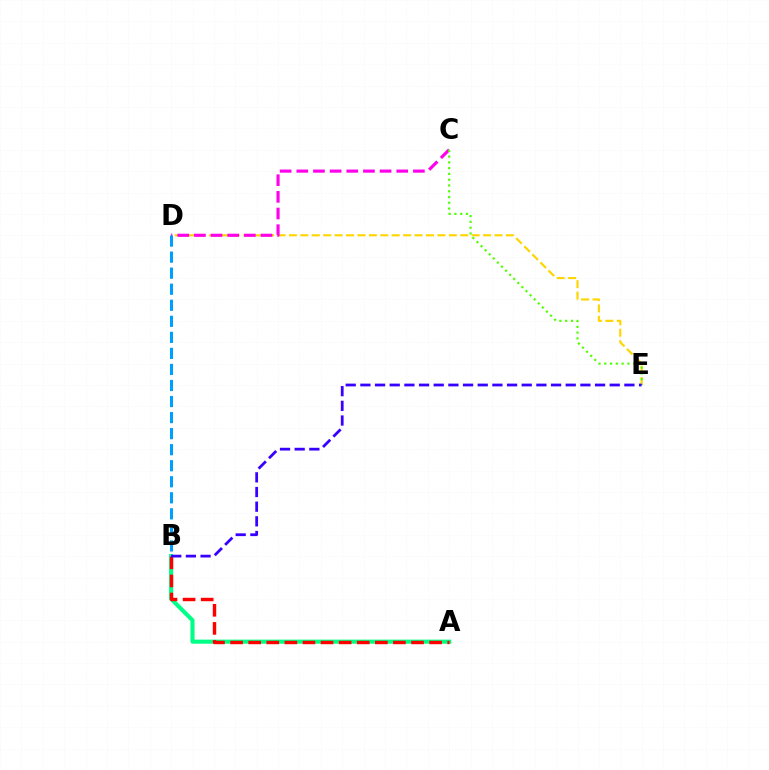{('D', 'E'): [{'color': '#ffd500', 'line_style': 'dashed', 'thickness': 1.55}], ('C', 'D'): [{'color': '#ff00ed', 'line_style': 'dashed', 'thickness': 2.26}], ('C', 'E'): [{'color': '#4fff00', 'line_style': 'dotted', 'thickness': 1.57}], ('B', 'D'): [{'color': '#009eff', 'line_style': 'dashed', 'thickness': 2.18}], ('A', 'B'): [{'color': '#00ff86', 'line_style': 'solid', 'thickness': 2.95}, {'color': '#ff0000', 'line_style': 'dashed', 'thickness': 2.46}], ('B', 'E'): [{'color': '#3700ff', 'line_style': 'dashed', 'thickness': 1.99}]}